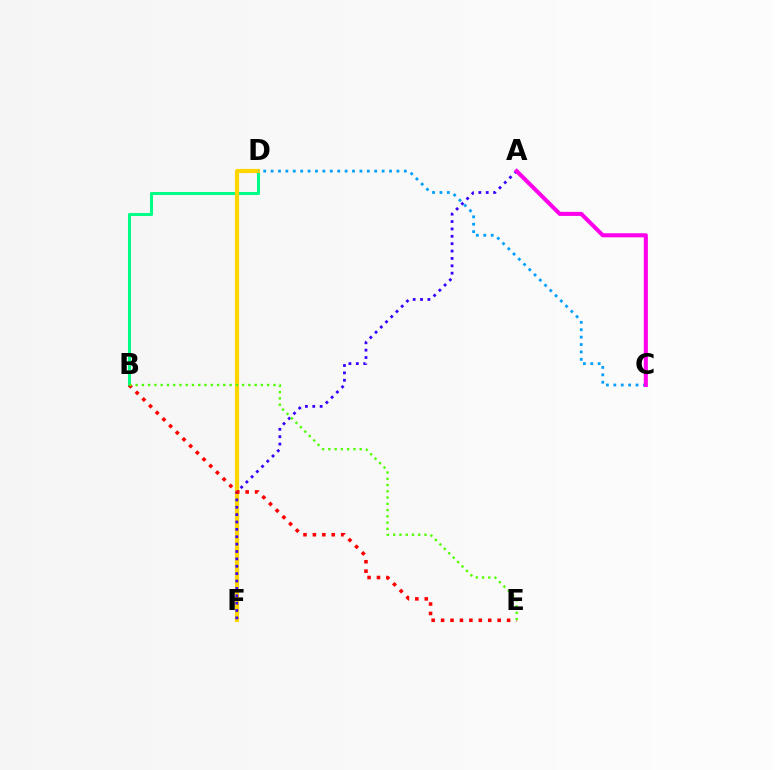{('B', 'D'): [{'color': '#00ff86', 'line_style': 'solid', 'thickness': 2.19}], ('D', 'F'): [{'color': '#ffd500', 'line_style': 'solid', 'thickness': 3.0}], ('C', 'D'): [{'color': '#009eff', 'line_style': 'dotted', 'thickness': 2.01}], ('A', 'F'): [{'color': '#3700ff', 'line_style': 'dotted', 'thickness': 2.0}], ('B', 'E'): [{'color': '#ff0000', 'line_style': 'dotted', 'thickness': 2.56}, {'color': '#4fff00', 'line_style': 'dotted', 'thickness': 1.7}], ('A', 'C'): [{'color': '#ff00ed', 'line_style': 'solid', 'thickness': 2.93}]}